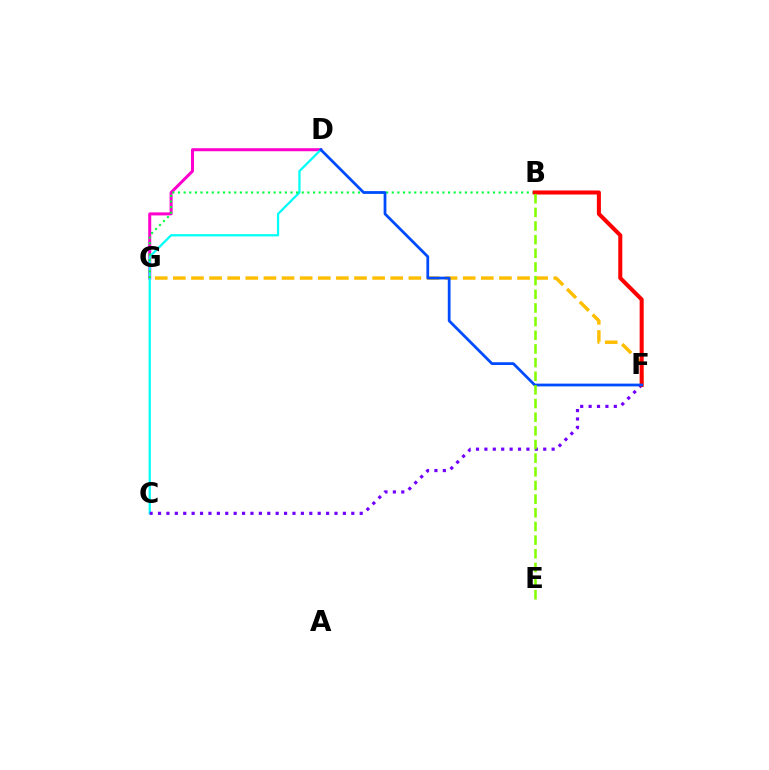{('D', 'G'): [{'color': '#ff00cf', 'line_style': 'solid', 'thickness': 2.18}], ('F', 'G'): [{'color': '#ffbd00', 'line_style': 'dashed', 'thickness': 2.46}], ('C', 'D'): [{'color': '#00fff6', 'line_style': 'solid', 'thickness': 1.62}], ('B', 'G'): [{'color': '#00ff39', 'line_style': 'dotted', 'thickness': 1.53}], ('C', 'F'): [{'color': '#7200ff', 'line_style': 'dotted', 'thickness': 2.28}], ('B', 'F'): [{'color': '#ff0000', 'line_style': 'solid', 'thickness': 2.91}], ('D', 'F'): [{'color': '#004bff', 'line_style': 'solid', 'thickness': 1.99}], ('B', 'E'): [{'color': '#84ff00', 'line_style': 'dashed', 'thickness': 1.86}]}